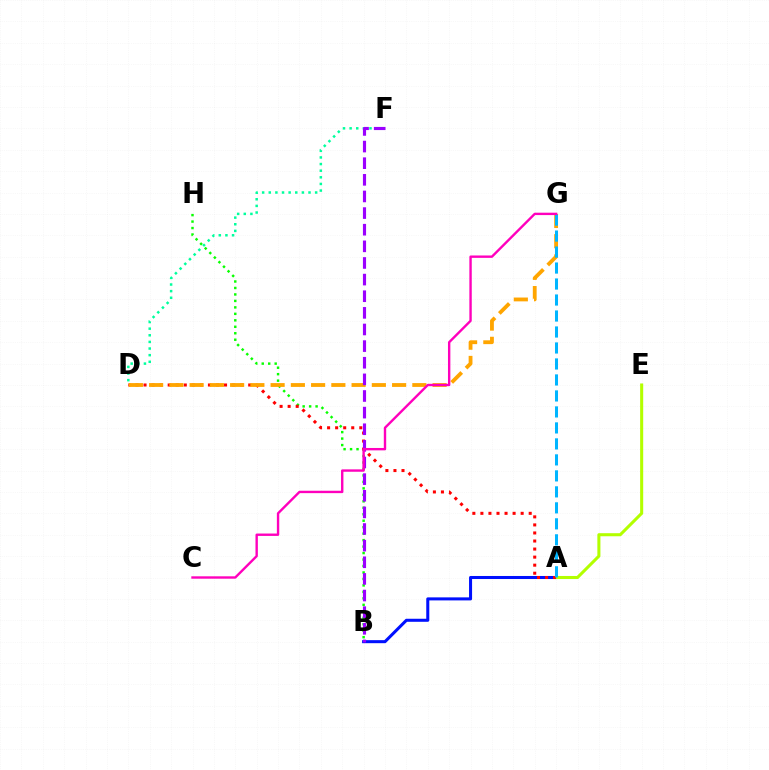{('A', 'B'): [{'color': '#0010ff', 'line_style': 'solid', 'thickness': 2.19}], ('D', 'F'): [{'color': '#00ff9d', 'line_style': 'dotted', 'thickness': 1.8}], ('B', 'H'): [{'color': '#08ff00', 'line_style': 'dotted', 'thickness': 1.76}], ('A', 'E'): [{'color': '#b3ff00', 'line_style': 'solid', 'thickness': 2.2}], ('A', 'D'): [{'color': '#ff0000', 'line_style': 'dotted', 'thickness': 2.19}], ('D', 'G'): [{'color': '#ffa500', 'line_style': 'dashed', 'thickness': 2.75}], ('A', 'G'): [{'color': '#00b5ff', 'line_style': 'dashed', 'thickness': 2.17}], ('B', 'F'): [{'color': '#9b00ff', 'line_style': 'dashed', 'thickness': 2.26}], ('C', 'G'): [{'color': '#ff00bd', 'line_style': 'solid', 'thickness': 1.72}]}